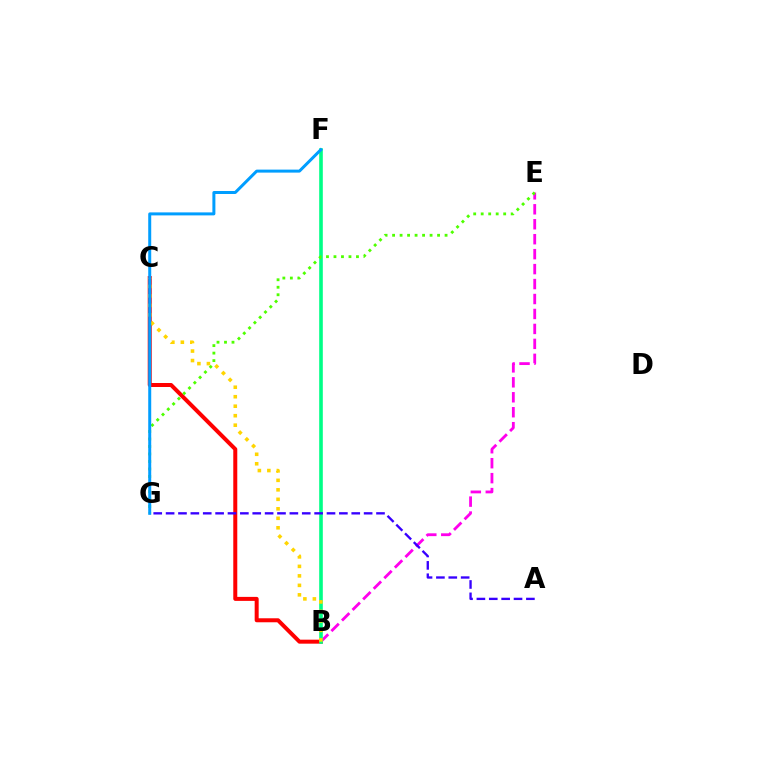{('B', 'C'): [{'color': '#ff0000', 'line_style': 'solid', 'thickness': 2.88}, {'color': '#ffd500', 'line_style': 'dotted', 'thickness': 2.58}], ('B', 'E'): [{'color': '#ff00ed', 'line_style': 'dashed', 'thickness': 2.03}], ('B', 'F'): [{'color': '#00ff86', 'line_style': 'solid', 'thickness': 2.61}], ('A', 'G'): [{'color': '#3700ff', 'line_style': 'dashed', 'thickness': 1.68}], ('E', 'G'): [{'color': '#4fff00', 'line_style': 'dotted', 'thickness': 2.04}], ('F', 'G'): [{'color': '#009eff', 'line_style': 'solid', 'thickness': 2.16}]}